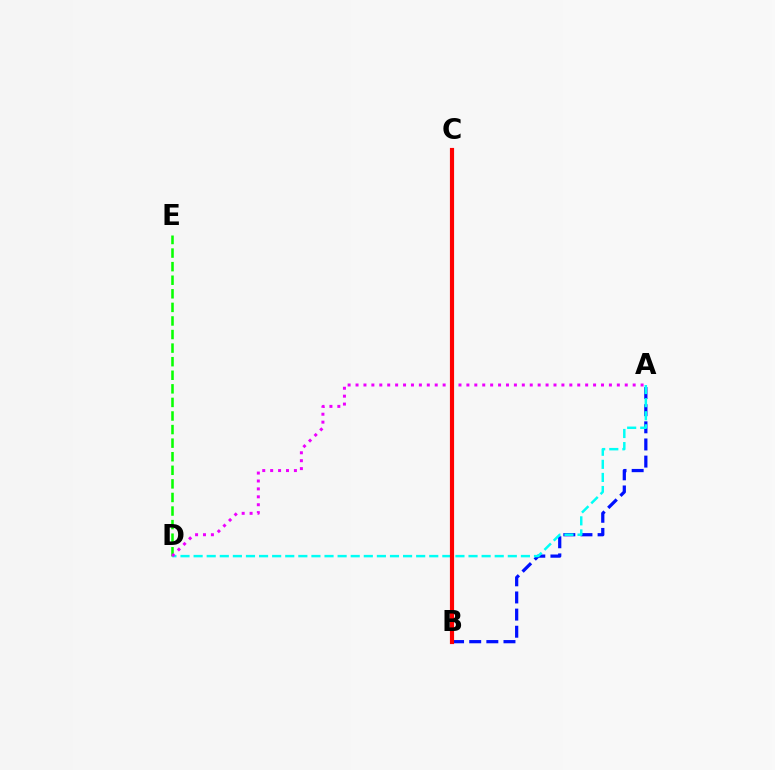{('D', 'E'): [{'color': '#08ff00', 'line_style': 'dashed', 'thickness': 1.84}], ('A', 'B'): [{'color': '#0010ff', 'line_style': 'dashed', 'thickness': 2.33}], ('A', 'D'): [{'color': '#00fff6', 'line_style': 'dashed', 'thickness': 1.78}, {'color': '#ee00ff', 'line_style': 'dotted', 'thickness': 2.15}], ('B', 'C'): [{'color': '#fcf500', 'line_style': 'dotted', 'thickness': 1.68}, {'color': '#ff0000', 'line_style': 'solid', 'thickness': 2.99}]}